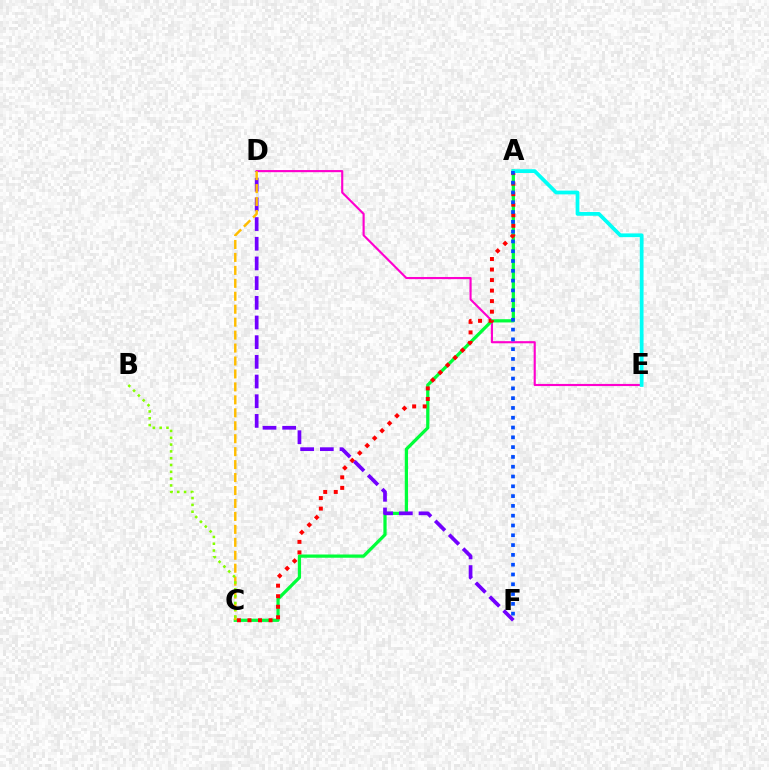{('D', 'E'): [{'color': '#ff00cf', 'line_style': 'solid', 'thickness': 1.54}], ('A', 'C'): [{'color': '#00ff39', 'line_style': 'solid', 'thickness': 2.33}, {'color': '#ff0000', 'line_style': 'dotted', 'thickness': 2.86}], ('D', 'F'): [{'color': '#7200ff', 'line_style': 'dashed', 'thickness': 2.67}], ('A', 'E'): [{'color': '#00fff6', 'line_style': 'solid', 'thickness': 2.7}], ('C', 'D'): [{'color': '#ffbd00', 'line_style': 'dashed', 'thickness': 1.76}], ('A', 'F'): [{'color': '#004bff', 'line_style': 'dotted', 'thickness': 2.66}], ('B', 'C'): [{'color': '#84ff00', 'line_style': 'dotted', 'thickness': 1.85}]}